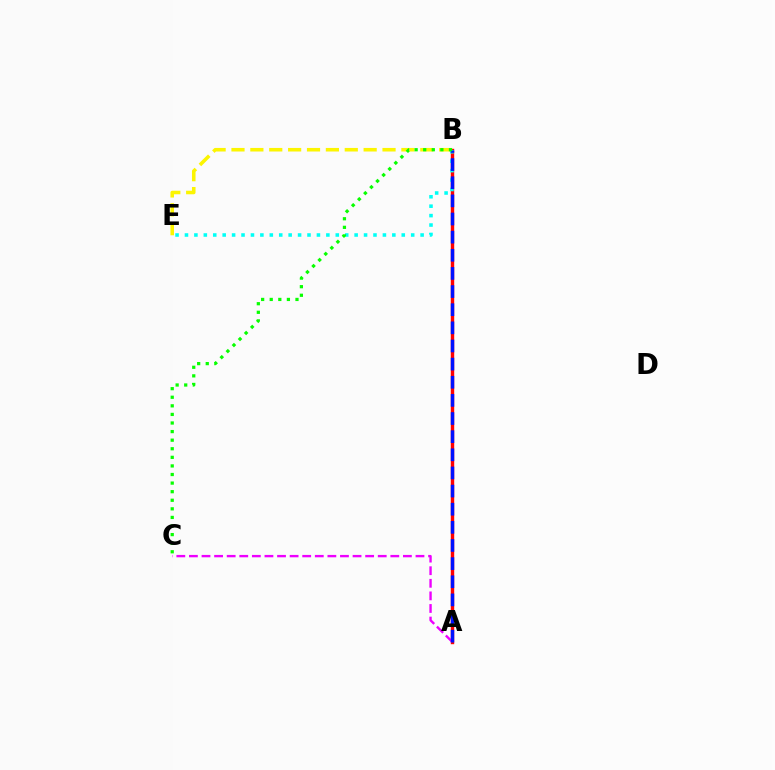{('A', 'B'): [{'color': '#ff0000', 'line_style': 'solid', 'thickness': 2.45}, {'color': '#0010ff', 'line_style': 'dashed', 'thickness': 2.46}], ('A', 'C'): [{'color': '#ee00ff', 'line_style': 'dashed', 'thickness': 1.71}], ('B', 'E'): [{'color': '#fcf500', 'line_style': 'dashed', 'thickness': 2.56}, {'color': '#00fff6', 'line_style': 'dotted', 'thickness': 2.56}], ('B', 'C'): [{'color': '#08ff00', 'line_style': 'dotted', 'thickness': 2.33}]}